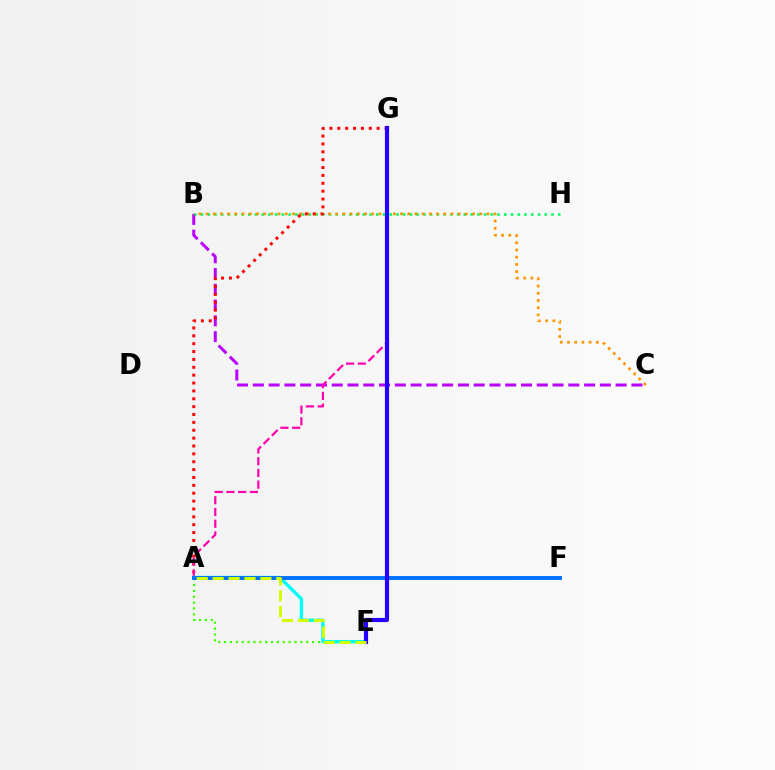{('B', 'C'): [{'color': '#b900ff', 'line_style': 'dashed', 'thickness': 2.14}, {'color': '#ff9400', 'line_style': 'dotted', 'thickness': 1.96}], ('B', 'H'): [{'color': '#00ff5c', 'line_style': 'dotted', 'thickness': 1.83}], ('A', 'E'): [{'color': '#3dff00', 'line_style': 'dotted', 'thickness': 1.6}, {'color': '#00fff6', 'line_style': 'solid', 'thickness': 2.44}, {'color': '#d1ff00', 'line_style': 'dashed', 'thickness': 2.16}], ('A', 'G'): [{'color': '#ff0000', 'line_style': 'dotted', 'thickness': 2.14}, {'color': '#ff00ac', 'line_style': 'dashed', 'thickness': 1.59}], ('A', 'F'): [{'color': '#0074ff', 'line_style': 'solid', 'thickness': 2.83}], ('E', 'G'): [{'color': '#2500ff', 'line_style': 'solid', 'thickness': 2.99}]}